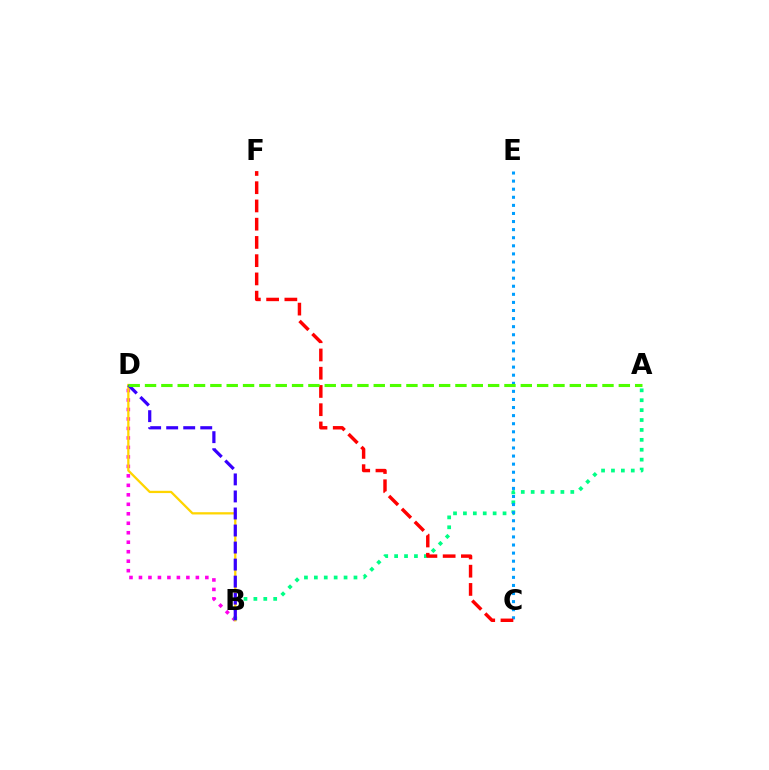{('B', 'D'): [{'color': '#ff00ed', 'line_style': 'dotted', 'thickness': 2.58}, {'color': '#ffd500', 'line_style': 'solid', 'thickness': 1.64}, {'color': '#3700ff', 'line_style': 'dashed', 'thickness': 2.31}], ('A', 'B'): [{'color': '#00ff86', 'line_style': 'dotted', 'thickness': 2.69}], ('C', 'E'): [{'color': '#009eff', 'line_style': 'dotted', 'thickness': 2.2}], ('C', 'F'): [{'color': '#ff0000', 'line_style': 'dashed', 'thickness': 2.48}], ('A', 'D'): [{'color': '#4fff00', 'line_style': 'dashed', 'thickness': 2.22}]}